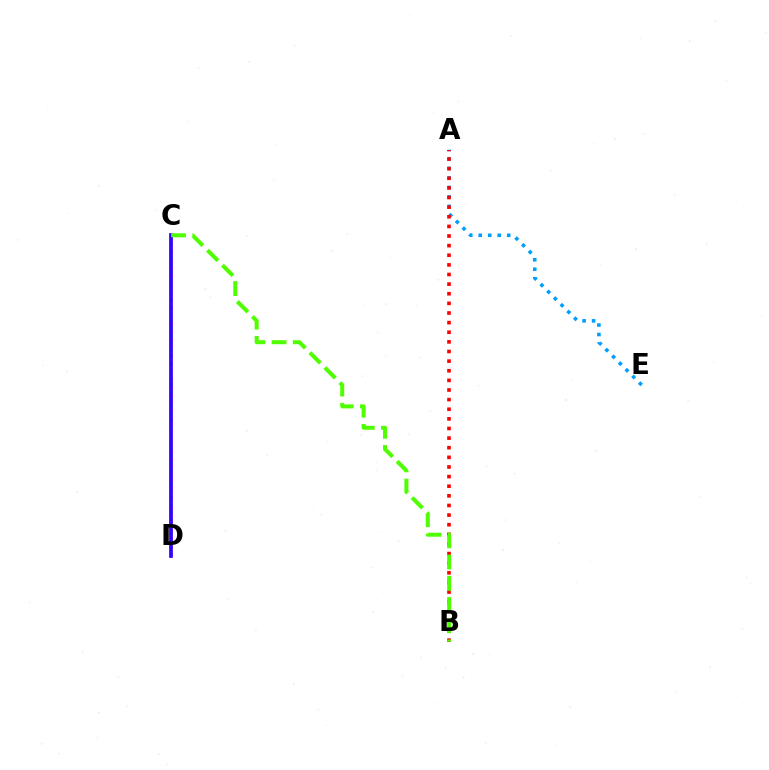{('C', 'D'): [{'color': '#ffd500', 'line_style': 'dotted', 'thickness': 2.15}, {'color': '#ff00ed', 'line_style': 'solid', 'thickness': 1.67}, {'color': '#00ff86', 'line_style': 'dotted', 'thickness': 1.92}, {'color': '#3700ff', 'line_style': 'solid', 'thickness': 2.66}], ('A', 'E'): [{'color': '#009eff', 'line_style': 'dotted', 'thickness': 2.58}], ('A', 'B'): [{'color': '#ff0000', 'line_style': 'dotted', 'thickness': 2.61}], ('B', 'C'): [{'color': '#4fff00', 'line_style': 'dashed', 'thickness': 2.89}]}